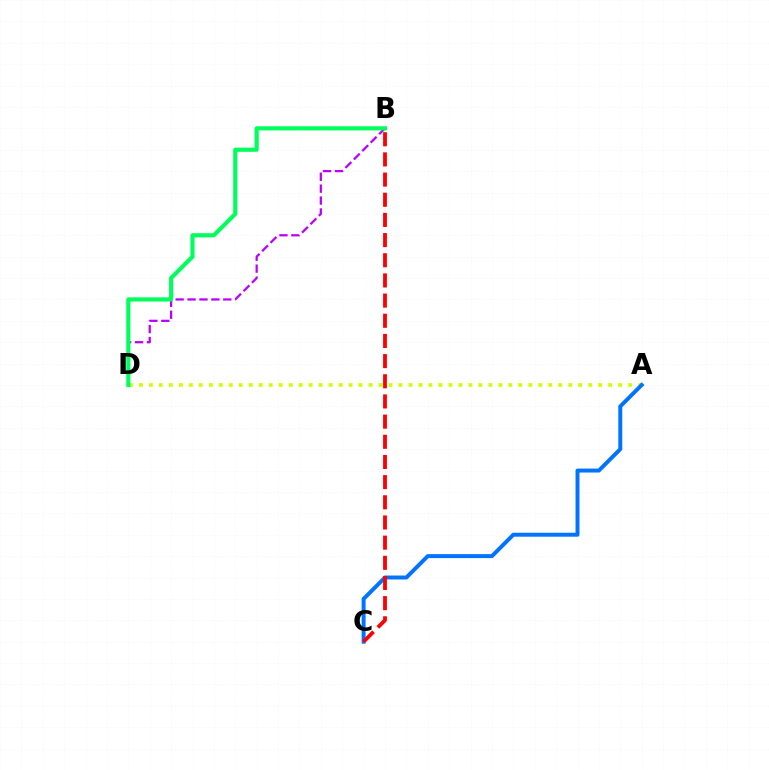{('B', 'D'): [{'color': '#b900ff', 'line_style': 'dashed', 'thickness': 1.62}, {'color': '#00ff5c', 'line_style': 'solid', 'thickness': 3.0}], ('A', 'D'): [{'color': '#d1ff00', 'line_style': 'dotted', 'thickness': 2.71}], ('A', 'C'): [{'color': '#0074ff', 'line_style': 'solid', 'thickness': 2.85}], ('B', 'C'): [{'color': '#ff0000', 'line_style': 'dashed', 'thickness': 2.74}]}